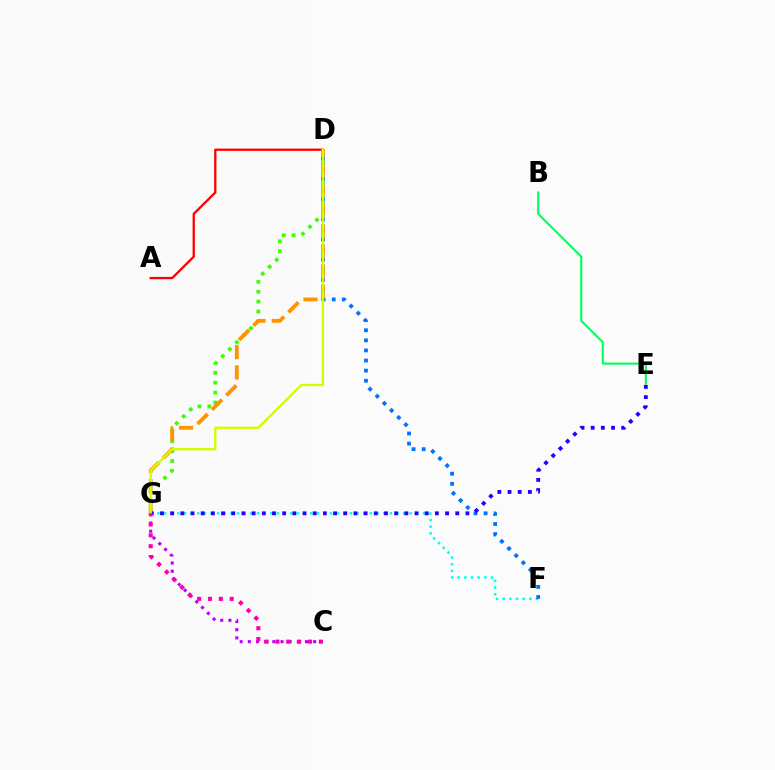{('A', 'D'): [{'color': '#ff0000', 'line_style': 'solid', 'thickness': 1.66}], ('F', 'G'): [{'color': '#00fff6', 'line_style': 'dotted', 'thickness': 1.8}], ('D', 'G'): [{'color': '#3dff00', 'line_style': 'dotted', 'thickness': 2.69}, {'color': '#ff9400', 'line_style': 'dashed', 'thickness': 2.75}, {'color': '#d1ff00', 'line_style': 'solid', 'thickness': 1.7}], ('D', 'F'): [{'color': '#0074ff', 'line_style': 'dotted', 'thickness': 2.74}], ('B', 'E'): [{'color': '#00ff5c', 'line_style': 'solid', 'thickness': 1.52}], ('C', 'G'): [{'color': '#b900ff', 'line_style': 'dotted', 'thickness': 2.22}, {'color': '#ff00ac', 'line_style': 'dotted', 'thickness': 2.95}], ('E', 'G'): [{'color': '#2500ff', 'line_style': 'dotted', 'thickness': 2.77}]}